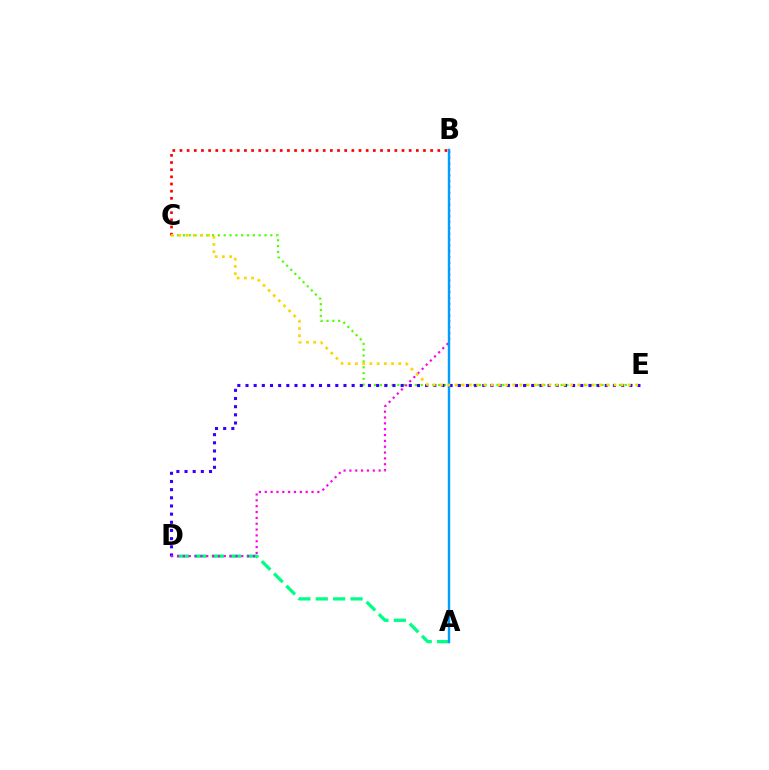{('A', 'D'): [{'color': '#00ff86', 'line_style': 'dashed', 'thickness': 2.36}], ('C', 'E'): [{'color': '#4fff00', 'line_style': 'dotted', 'thickness': 1.58}, {'color': '#ffd500', 'line_style': 'dotted', 'thickness': 1.96}], ('B', 'C'): [{'color': '#ff0000', 'line_style': 'dotted', 'thickness': 1.95}], ('D', 'E'): [{'color': '#3700ff', 'line_style': 'dotted', 'thickness': 2.22}], ('B', 'D'): [{'color': '#ff00ed', 'line_style': 'dotted', 'thickness': 1.59}], ('A', 'B'): [{'color': '#009eff', 'line_style': 'solid', 'thickness': 1.73}]}